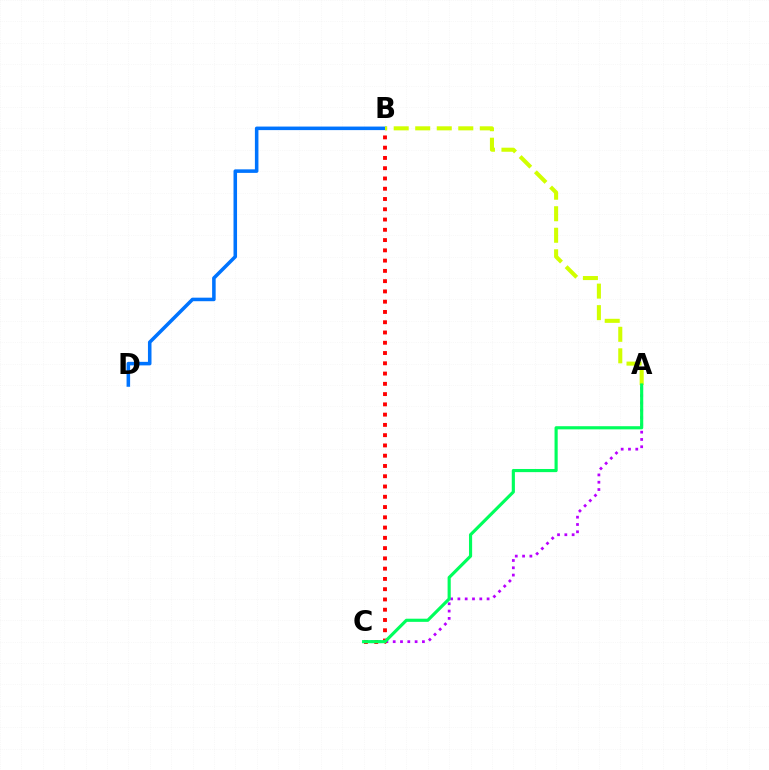{('A', 'C'): [{'color': '#b900ff', 'line_style': 'dotted', 'thickness': 1.98}, {'color': '#00ff5c', 'line_style': 'solid', 'thickness': 2.27}], ('B', 'C'): [{'color': '#ff0000', 'line_style': 'dotted', 'thickness': 2.79}], ('B', 'D'): [{'color': '#0074ff', 'line_style': 'solid', 'thickness': 2.55}], ('A', 'B'): [{'color': '#d1ff00', 'line_style': 'dashed', 'thickness': 2.92}]}